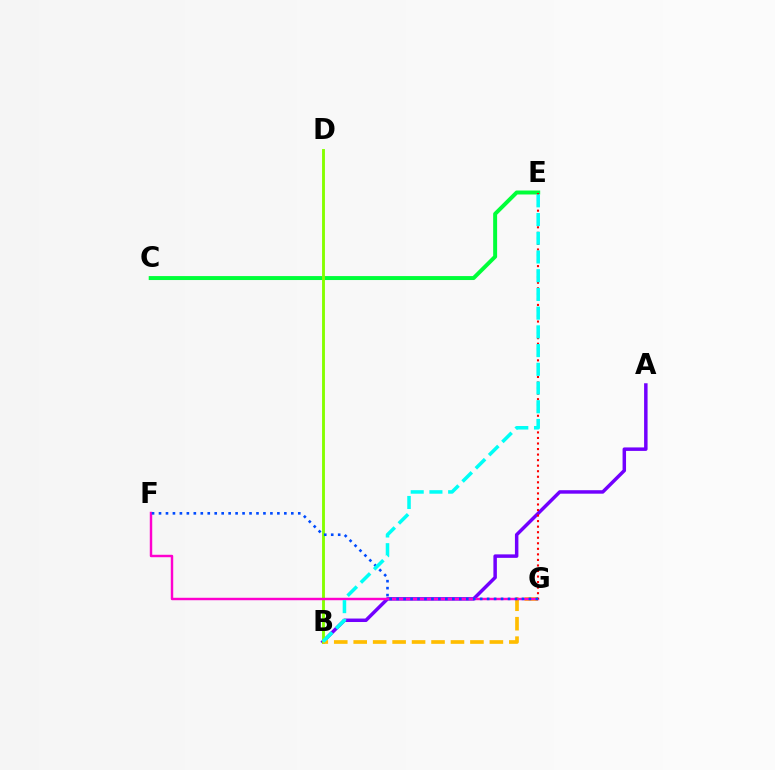{('C', 'E'): [{'color': '#00ff39', 'line_style': 'solid', 'thickness': 2.85}], ('A', 'B'): [{'color': '#7200ff', 'line_style': 'solid', 'thickness': 2.5}], ('B', 'D'): [{'color': '#84ff00', 'line_style': 'solid', 'thickness': 2.07}], ('B', 'G'): [{'color': '#ffbd00', 'line_style': 'dashed', 'thickness': 2.64}], ('F', 'G'): [{'color': '#ff00cf', 'line_style': 'solid', 'thickness': 1.76}, {'color': '#004bff', 'line_style': 'dotted', 'thickness': 1.89}], ('E', 'G'): [{'color': '#ff0000', 'line_style': 'dotted', 'thickness': 1.51}], ('B', 'E'): [{'color': '#00fff6', 'line_style': 'dashed', 'thickness': 2.54}]}